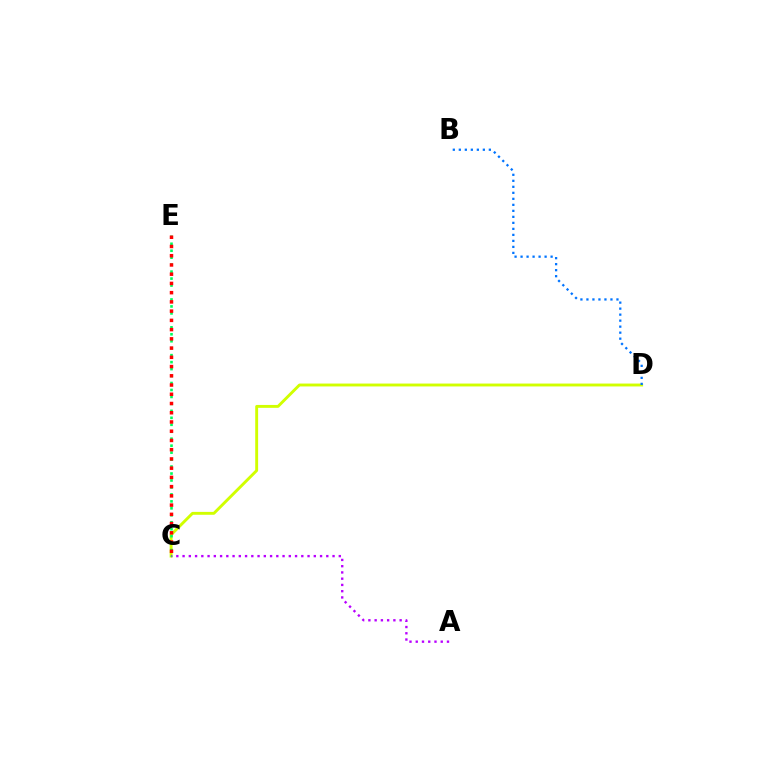{('C', 'D'): [{'color': '#d1ff00', 'line_style': 'solid', 'thickness': 2.08}], ('A', 'C'): [{'color': '#b900ff', 'line_style': 'dotted', 'thickness': 1.7}], ('B', 'D'): [{'color': '#0074ff', 'line_style': 'dotted', 'thickness': 1.63}], ('C', 'E'): [{'color': '#00ff5c', 'line_style': 'dotted', 'thickness': 1.89}, {'color': '#ff0000', 'line_style': 'dotted', 'thickness': 2.51}]}